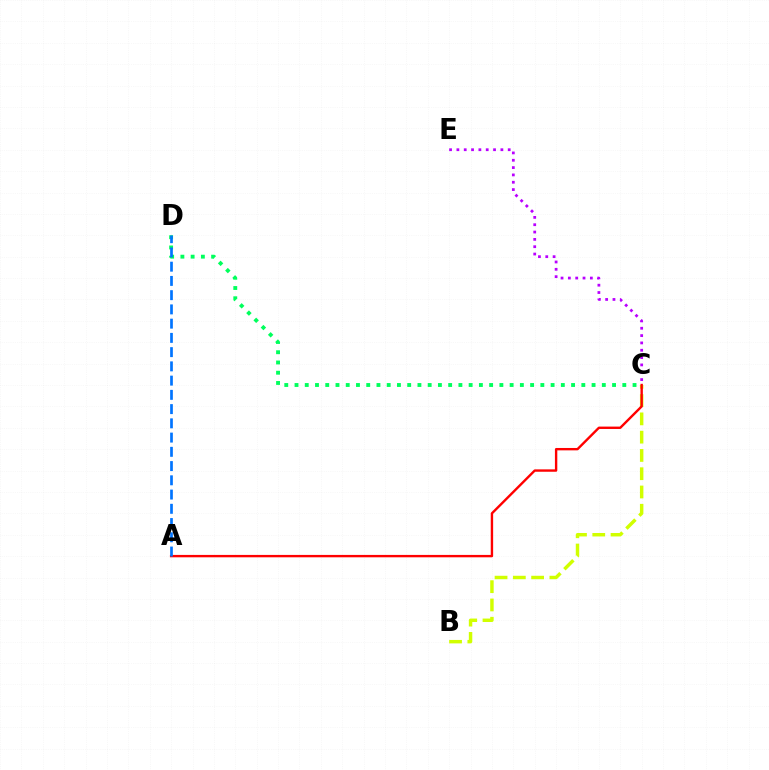{('B', 'C'): [{'color': '#d1ff00', 'line_style': 'dashed', 'thickness': 2.48}], ('C', 'D'): [{'color': '#00ff5c', 'line_style': 'dotted', 'thickness': 2.78}], ('C', 'E'): [{'color': '#b900ff', 'line_style': 'dotted', 'thickness': 1.99}], ('A', 'C'): [{'color': '#ff0000', 'line_style': 'solid', 'thickness': 1.72}], ('A', 'D'): [{'color': '#0074ff', 'line_style': 'dashed', 'thickness': 1.93}]}